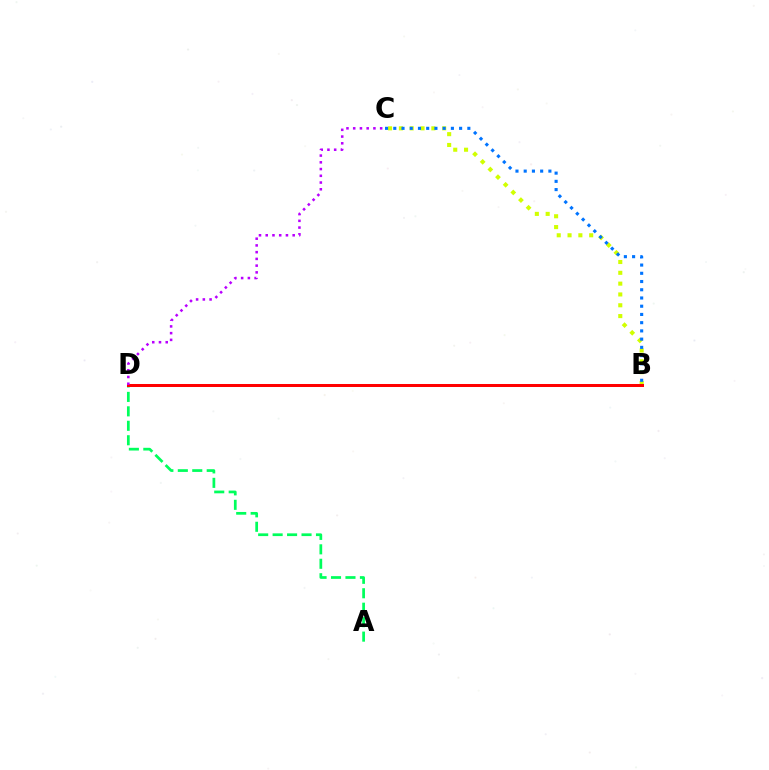{('B', 'C'): [{'color': '#d1ff00', 'line_style': 'dotted', 'thickness': 2.94}, {'color': '#0074ff', 'line_style': 'dotted', 'thickness': 2.24}], ('A', 'D'): [{'color': '#00ff5c', 'line_style': 'dashed', 'thickness': 1.96}], ('B', 'D'): [{'color': '#ff0000', 'line_style': 'solid', 'thickness': 2.16}], ('C', 'D'): [{'color': '#b900ff', 'line_style': 'dotted', 'thickness': 1.83}]}